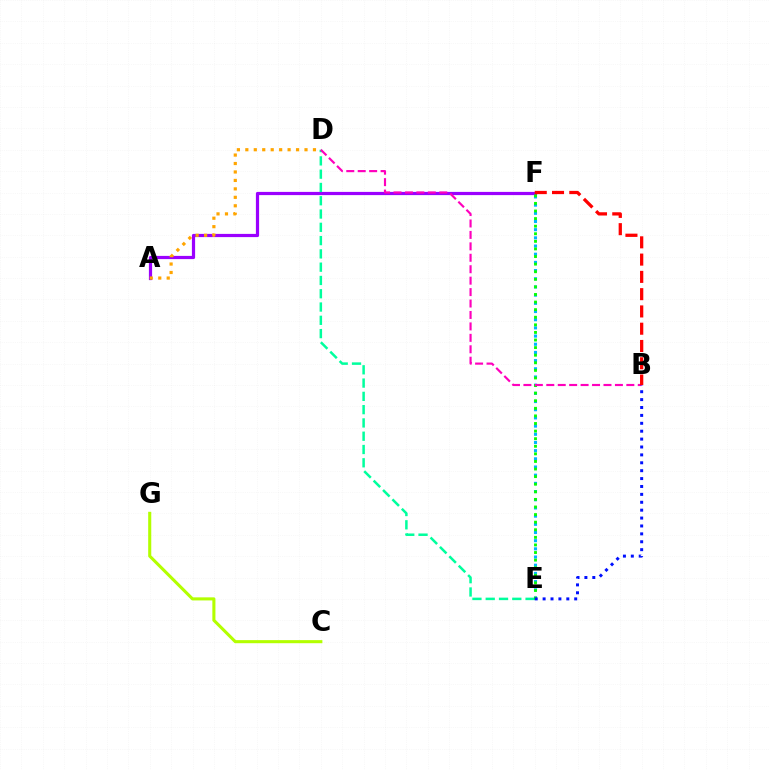{('A', 'F'): [{'color': '#9b00ff', 'line_style': 'solid', 'thickness': 2.31}], ('E', 'F'): [{'color': '#00b5ff', 'line_style': 'dotted', 'thickness': 2.22}, {'color': '#08ff00', 'line_style': 'dotted', 'thickness': 2.06}], ('D', 'E'): [{'color': '#00ff9d', 'line_style': 'dashed', 'thickness': 1.8}], ('C', 'G'): [{'color': '#b3ff00', 'line_style': 'solid', 'thickness': 2.22}], ('A', 'D'): [{'color': '#ffa500', 'line_style': 'dotted', 'thickness': 2.3}], ('B', 'D'): [{'color': '#ff00bd', 'line_style': 'dashed', 'thickness': 1.55}], ('B', 'F'): [{'color': '#ff0000', 'line_style': 'dashed', 'thickness': 2.35}], ('B', 'E'): [{'color': '#0010ff', 'line_style': 'dotted', 'thickness': 2.15}]}